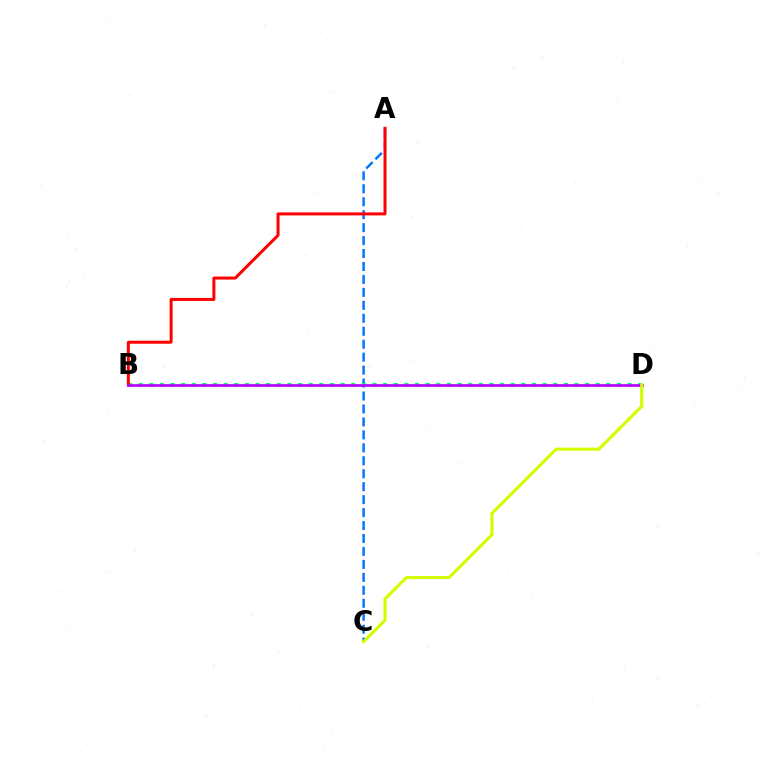{('A', 'C'): [{'color': '#0074ff', 'line_style': 'dashed', 'thickness': 1.76}], ('B', 'D'): [{'color': '#00ff5c', 'line_style': 'dotted', 'thickness': 2.89}, {'color': '#b900ff', 'line_style': 'solid', 'thickness': 1.93}], ('A', 'B'): [{'color': '#ff0000', 'line_style': 'solid', 'thickness': 2.16}], ('C', 'D'): [{'color': '#d1ff00', 'line_style': 'solid', 'thickness': 2.24}]}